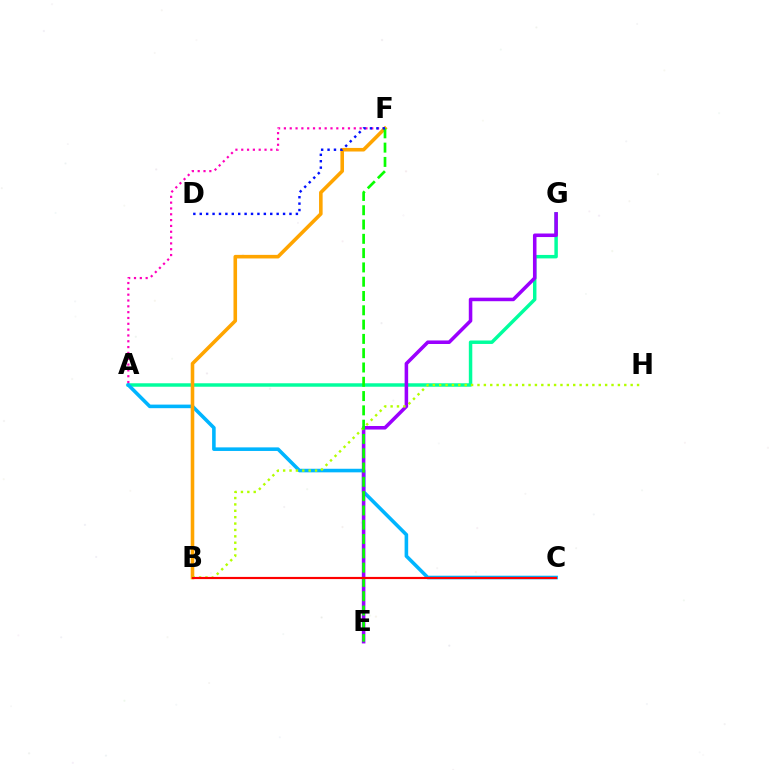{('A', 'G'): [{'color': '#00ff9d', 'line_style': 'solid', 'thickness': 2.49}], ('A', 'C'): [{'color': '#00b5ff', 'line_style': 'solid', 'thickness': 2.58}], ('E', 'G'): [{'color': '#9b00ff', 'line_style': 'solid', 'thickness': 2.55}], ('A', 'F'): [{'color': '#ff00bd', 'line_style': 'dotted', 'thickness': 1.58}], ('B', 'F'): [{'color': '#ffa500', 'line_style': 'solid', 'thickness': 2.58}], ('B', 'H'): [{'color': '#b3ff00', 'line_style': 'dotted', 'thickness': 1.73}], ('E', 'F'): [{'color': '#08ff00', 'line_style': 'dashed', 'thickness': 1.94}], ('D', 'F'): [{'color': '#0010ff', 'line_style': 'dotted', 'thickness': 1.74}], ('B', 'C'): [{'color': '#ff0000', 'line_style': 'solid', 'thickness': 1.56}]}